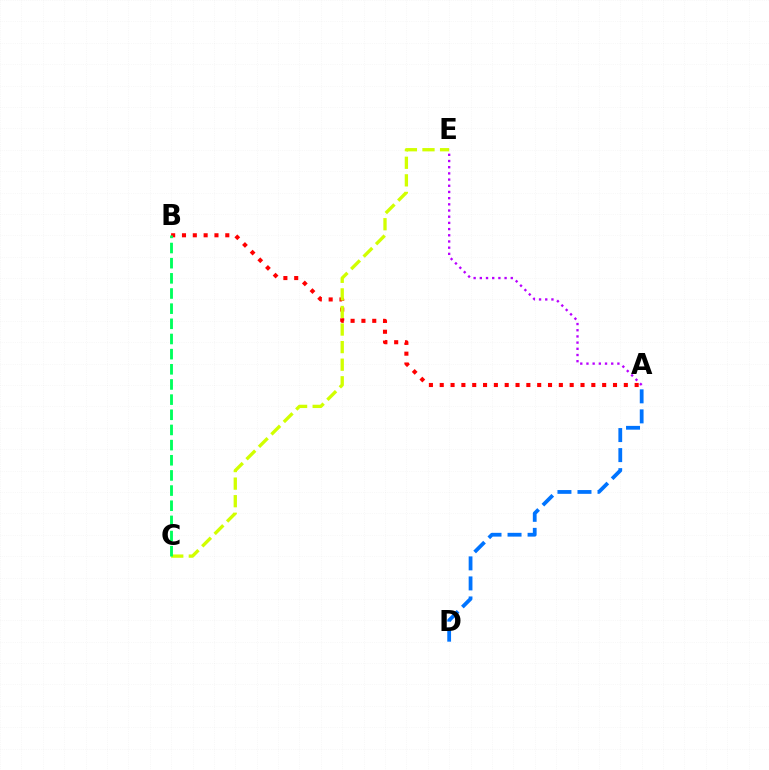{('A', 'B'): [{'color': '#ff0000', 'line_style': 'dotted', 'thickness': 2.94}], ('A', 'D'): [{'color': '#0074ff', 'line_style': 'dashed', 'thickness': 2.72}], ('C', 'E'): [{'color': '#d1ff00', 'line_style': 'dashed', 'thickness': 2.39}], ('A', 'E'): [{'color': '#b900ff', 'line_style': 'dotted', 'thickness': 1.68}], ('B', 'C'): [{'color': '#00ff5c', 'line_style': 'dashed', 'thickness': 2.06}]}